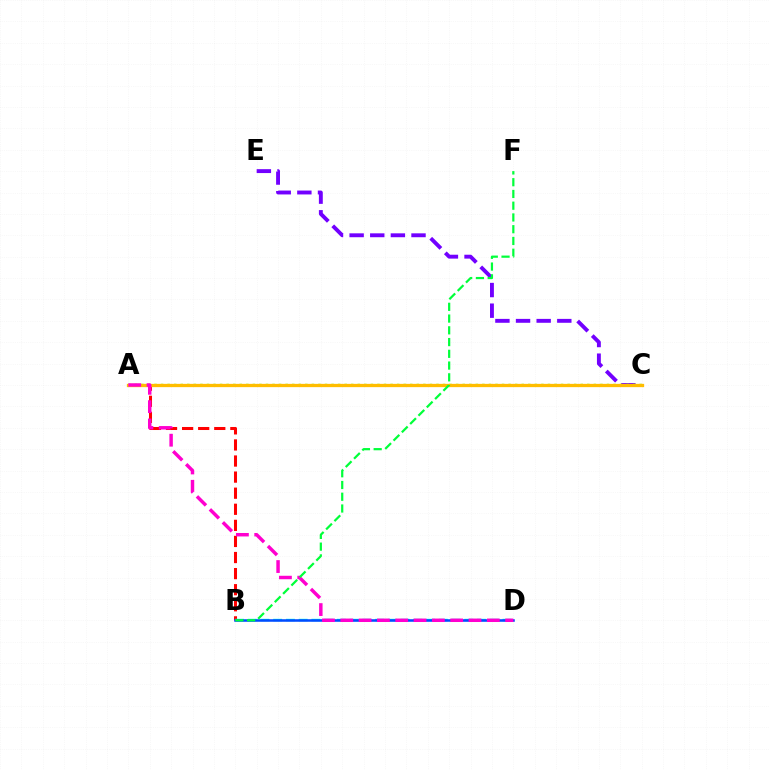{('A', 'B'): [{'color': '#ff0000', 'line_style': 'dashed', 'thickness': 2.18}], ('B', 'D'): [{'color': '#00fff6', 'line_style': 'dashed', 'thickness': 1.73}, {'color': '#004bff', 'line_style': 'solid', 'thickness': 1.83}], ('C', 'E'): [{'color': '#7200ff', 'line_style': 'dashed', 'thickness': 2.8}], ('A', 'C'): [{'color': '#84ff00', 'line_style': 'dotted', 'thickness': 1.78}, {'color': '#ffbd00', 'line_style': 'solid', 'thickness': 2.36}], ('A', 'D'): [{'color': '#ff00cf', 'line_style': 'dashed', 'thickness': 2.49}], ('B', 'F'): [{'color': '#00ff39', 'line_style': 'dashed', 'thickness': 1.6}]}